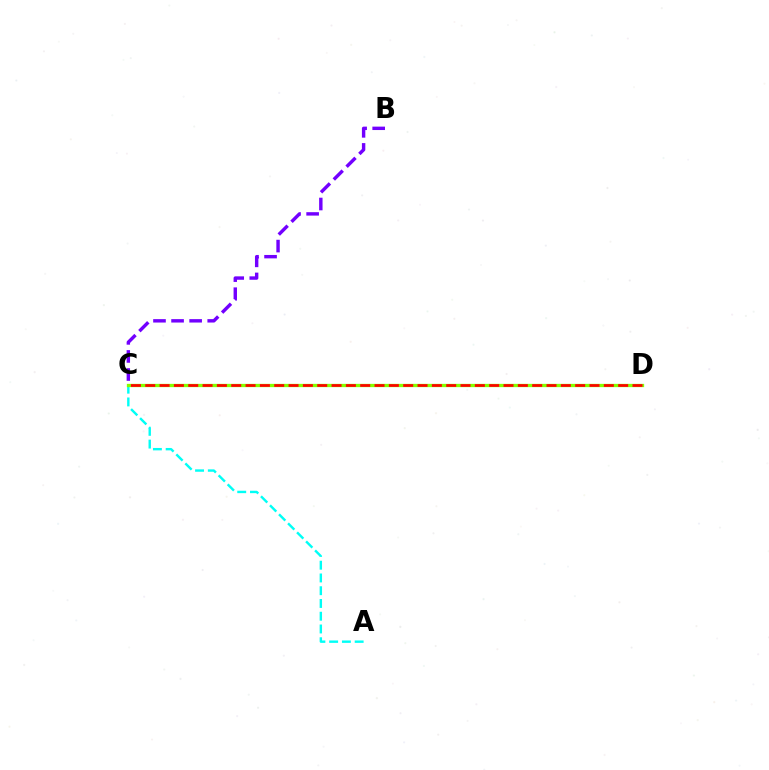{('A', 'C'): [{'color': '#00fff6', 'line_style': 'dashed', 'thickness': 1.73}], ('B', 'C'): [{'color': '#7200ff', 'line_style': 'dashed', 'thickness': 2.46}], ('C', 'D'): [{'color': '#84ff00', 'line_style': 'solid', 'thickness': 2.37}, {'color': '#ff0000', 'line_style': 'dashed', 'thickness': 1.95}]}